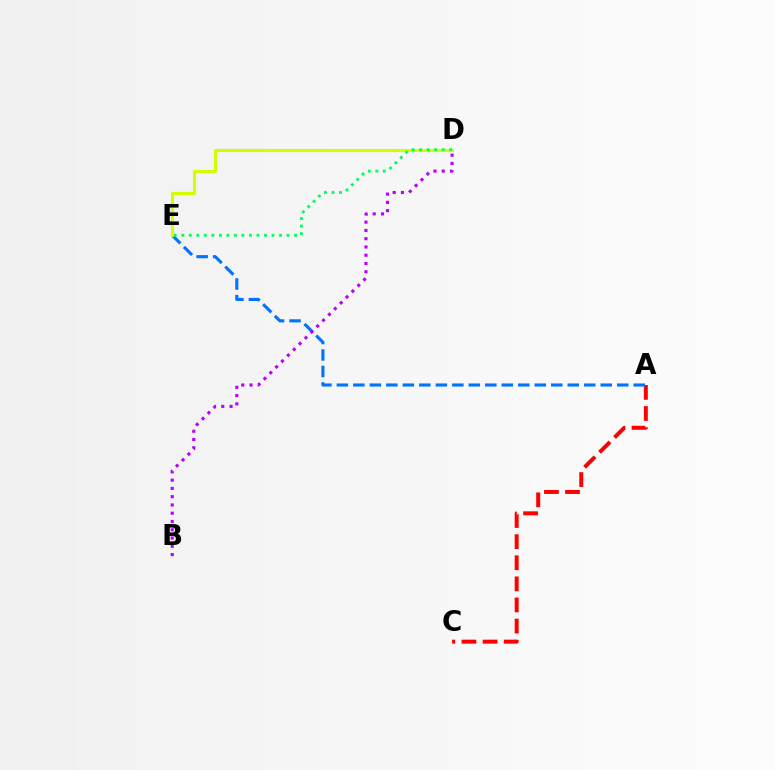{('A', 'C'): [{'color': '#ff0000', 'line_style': 'dashed', 'thickness': 2.87}], ('A', 'E'): [{'color': '#0074ff', 'line_style': 'dashed', 'thickness': 2.24}], ('D', 'E'): [{'color': '#d1ff00', 'line_style': 'solid', 'thickness': 2.25}, {'color': '#00ff5c', 'line_style': 'dotted', 'thickness': 2.04}], ('B', 'D'): [{'color': '#b900ff', 'line_style': 'dotted', 'thickness': 2.25}]}